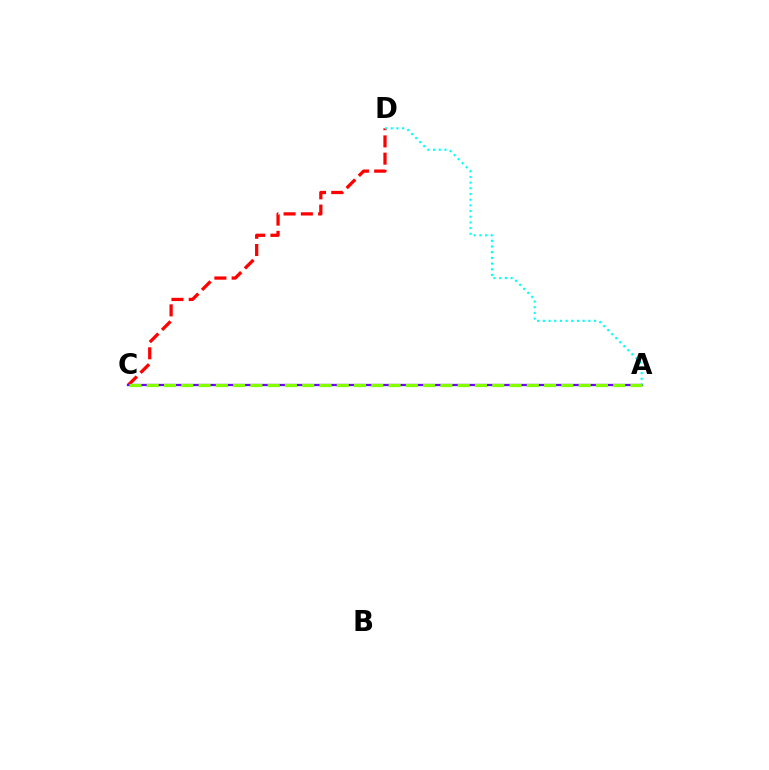{('C', 'D'): [{'color': '#ff0000', 'line_style': 'dashed', 'thickness': 2.35}], ('A', 'C'): [{'color': '#7200ff', 'line_style': 'solid', 'thickness': 1.63}, {'color': '#84ff00', 'line_style': 'dashed', 'thickness': 2.35}], ('A', 'D'): [{'color': '#00fff6', 'line_style': 'dotted', 'thickness': 1.54}]}